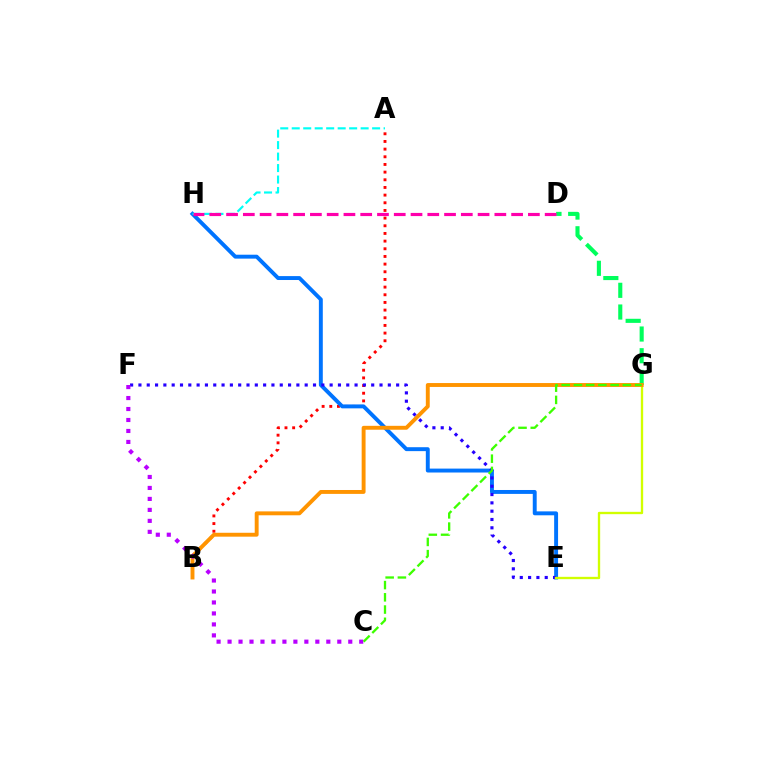{('A', 'B'): [{'color': '#ff0000', 'line_style': 'dotted', 'thickness': 2.08}], ('E', 'H'): [{'color': '#0074ff', 'line_style': 'solid', 'thickness': 2.82}], ('E', 'F'): [{'color': '#2500ff', 'line_style': 'dotted', 'thickness': 2.26}], ('E', 'G'): [{'color': '#d1ff00', 'line_style': 'solid', 'thickness': 1.69}], ('D', 'G'): [{'color': '#00ff5c', 'line_style': 'dashed', 'thickness': 2.95}], ('B', 'G'): [{'color': '#ff9400', 'line_style': 'solid', 'thickness': 2.81}], ('C', 'F'): [{'color': '#b900ff', 'line_style': 'dotted', 'thickness': 2.98}], ('C', 'G'): [{'color': '#3dff00', 'line_style': 'dashed', 'thickness': 1.66}], ('A', 'H'): [{'color': '#00fff6', 'line_style': 'dashed', 'thickness': 1.56}], ('D', 'H'): [{'color': '#ff00ac', 'line_style': 'dashed', 'thickness': 2.28}]}